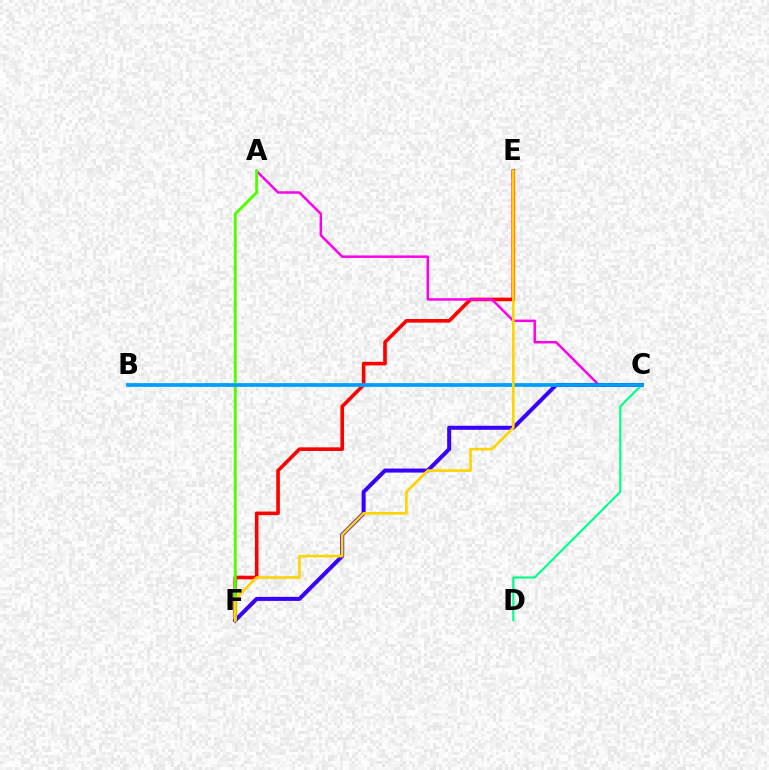{('E', 'F'): [{'color': '#ff0000', 'line_style': 'solid', 'thickness': 2.6}, {'color': '#ffd500', 'line_style': 'solid', 'thickness': 1.91}], ('A', 'C'): [{'color': '#ff00ed', 'line_style': 'solid', 'thickness': 1.79}], ('C', 'D'): [{'color': '#00ff86', 'line_style': 'solid', 'thickness': 1.53}], ('C', 'F'): [{'color': '#3700ff', 'line_style': 'solid', 'thickness': 2.89}], ('A', 'F'): [{'color': '#4fff00', 'line_style': 'solid', 'thickness': 2.1}], ('B', 'C'): [{'color': '#009eff', 'line_style': 'solid', 'thickness': 2.69}]}